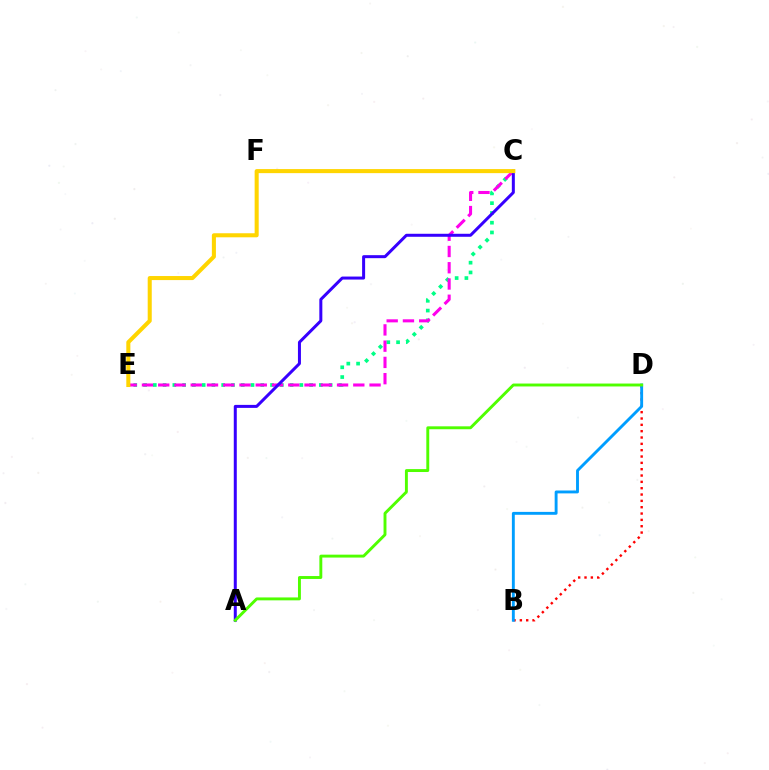{('C', 'E'): [{'color': '#00ff86', 'line_style': 'dotted', 'thickness': 2.65}, {'color': '#ff00ed', 'line_style': 'dashed', 'thickness': 2.21}, {'color': '#ffd500', 'line_style': 'solid', 'thickness': 2.92}], ('A', 'C'): [{'color': '#3700ff', 'line_style': 'solid', 'thickness': 2.16}], ('B', 'D'): [{'color': '#ff0000', 'line_style': 'dotted', 'thickness': 1.72}, {'color': '#009eff', 'line_style': 'solid', 'thickness': 2.08}], ('A', 'D'): [{'color': '#4fff00', 'line_style': 'solid', 'thickness': 2.1}]}